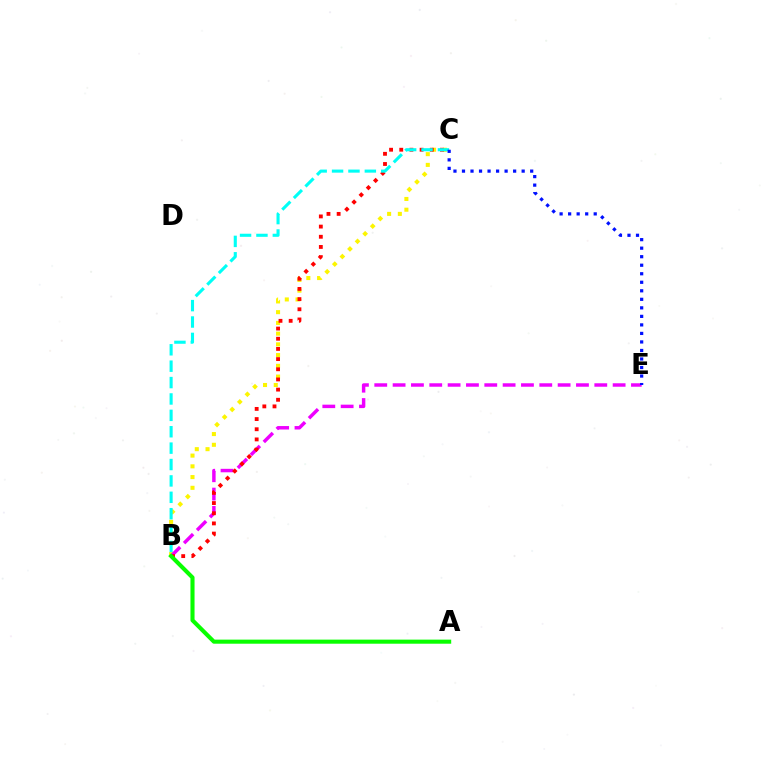{('B', 'C'): [{'color': '#fcf500', 'line_style': 'dotted', 'thickness': 2.92}, {'color': '#ff0000', 'line_style': 'dotted', 'thickness': 2.76}, {'color': '#00fff6', 'line_style': 'dashed', 'thickness': 2.23}], ('B', 'E'): [{'color': '#ee00ff', 'line_style': 'dashed', 'thickness': 2.49}], ('A', 'B'): [{'color': '#08ff00', 'line_style': 'solid', 'thickness': 2.94}], ('C', 'E'): [{'color': '#0010ff', 'line_style': 'dotted', 'thickness': 2.32}]}